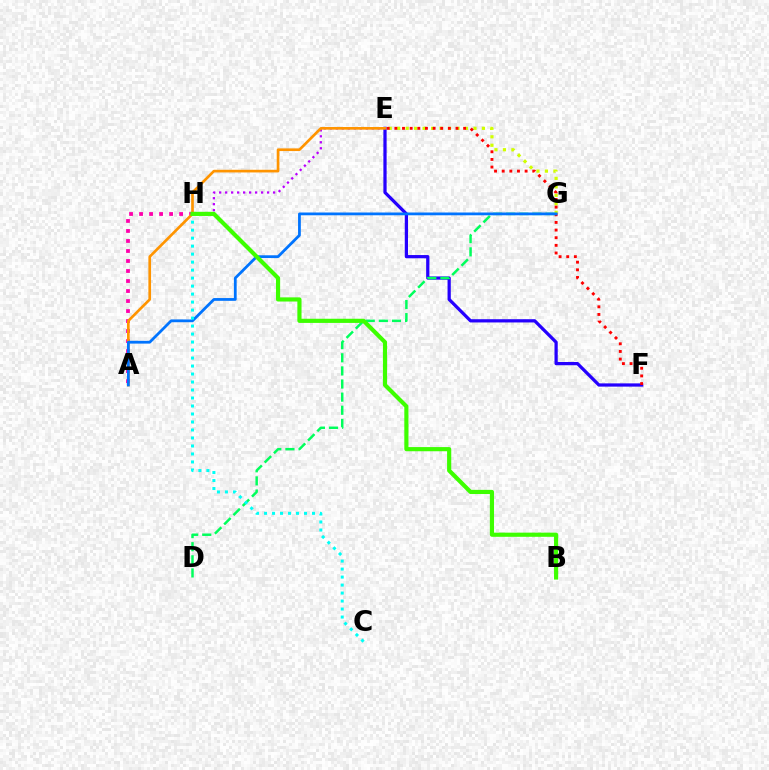{('E', 'G'): [{'color': '#d1ff00', 'line_style': 'dotted', 'thickness': 2.3}], ('E', 'F'): [{'color': '#2500ff', 'line_style': 'solid', 'thickness': 2.33}, {'color': '#ff0000', 'line_style': 'dotted', 'thickness': 2.08}], ('E', 'H'): [{'color': '#b900ff', 'line_style': 'dotted', 'thickness': 1.63}], ('A', 'H'): [{'color': '#ff00ac', 'line_style': 'dotted', 'thickness': 2.72}], ('A', 'E'): [{'color': '#ff9400', 'line_style': 'solid', 'thickness': 1.92}], ('D', 'G'): [{'color': '#00ff5c', 'line_style': 'dashed', 'thickness': 1.78}], ('A', 'G'): [{'color': '#0074ff', 'line_style': 'solid', 'thickness': 2.0}], ('C', 'H'): [{'color': '#00fff6', 'line_style': 'dotted', 'thickness': 2.17}], ('B', 'H'): [{'color': '#3dff00', 'line_style': 'solid', 'thickness': 2.99}]}